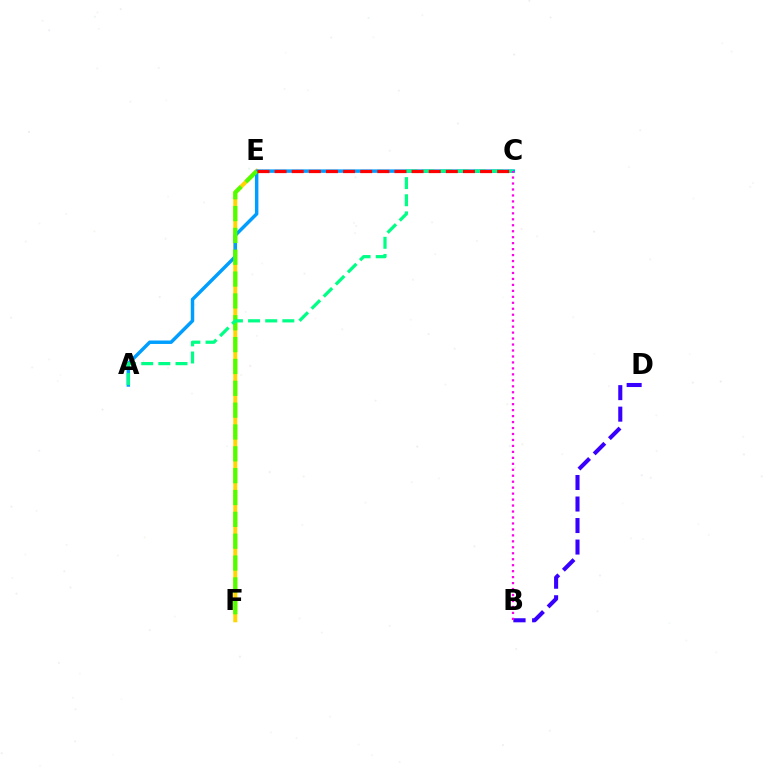{('E', 'F'): [{'color': '#ffd500', 'line_style': 'solid', 'thickness': 2.88}, {'color': '#4fff00', 'line_style': 'dashed', 'thickness': 2.97}], ('A', 'C'): [{'color': '#009eff', 'line_style': 'solid', 'thickness': 2.49}, {'color': '#00ff86', 'line_style': 'dashed', 'thickness': 2.33}], ('B', 'D'): [{'color': '#3700ff', 'line_style': 'dashed', 'thickness': 2.92}], ('B', 'C'): [{'color': '#ff00ed', 'line_style': 'dotted', 'thickness': 1.62}], ('C', 'E'): [{'color': '#ff0000', 'line_style': 'dashed', 'thickness': 2.33}]}